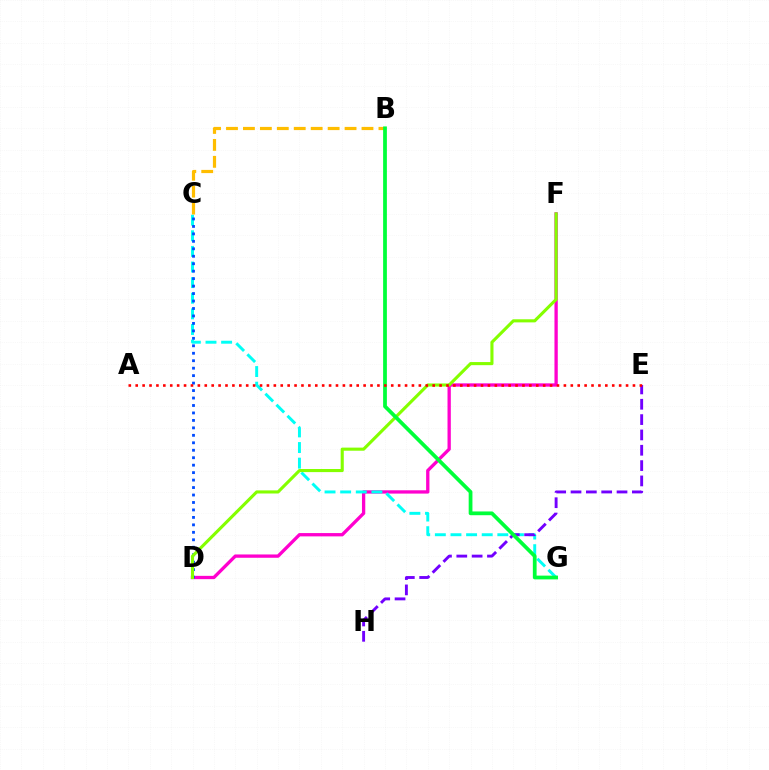{('D', 'F'): [{'color': '#ff00cf', 'line_style': 'solid', 'thickness': 2.38}, {'color': '#84ff00', 'line_style': 'solid', 'thickness': 2.23}], ('C', 'G'): [{'color': '#00fff6', 'line_style': 'dashed', 'thickness': 2.12}], ('E', 'H'): [{'color': '#7200ff', 'line_style': 'dashed', 'thickness': 2.08}], ('C', 'D'): [{'color': '#004bff', 'line_style': 'dotted', 'thickness': 2.03}], ('B', 'C'): [{'color': '#ffbd00', 'line_style': 'dashed', 'thickness': 2.3}], ('B', 'G'): [{'color': '#00ff39', 'line_style': 'solid', 'thickness': 2.71}], ('A', 'E'): [{'color': '#ff0000', 'line_style': 'dotted', 'thickness': 1.88}]}